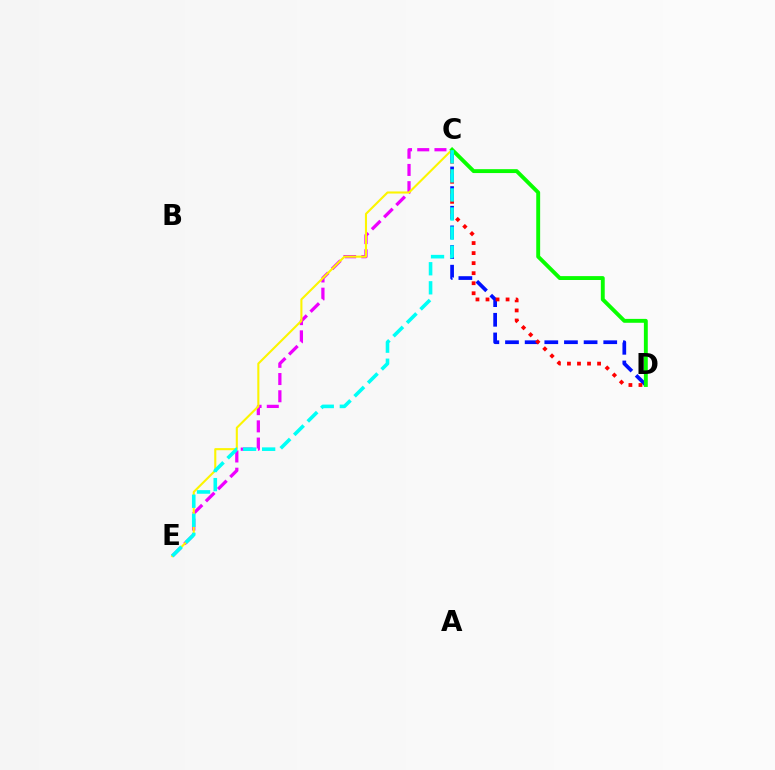{('C', 'E'): [{'color': '#ee00ff', 'line_style': 'dashed', 'thickness': 2.34}, {'color': '#fcf500', 'line_style': 'solid', 'thickness': 1.51}, {'color': '#00fff6', 'line_style': 'dashed', 'thickness': 2.59}], ('C', 'D'): [{'color': '#0010ff', 'line_style': 'dashed', 'thickness': 2.67}, {'color': '#ff0000', 'line_style': 'dotted', 'thickness': 2.73}, {'color': '#08ff00', 'line_style': 'solid', 'thickness': 2.8}]}